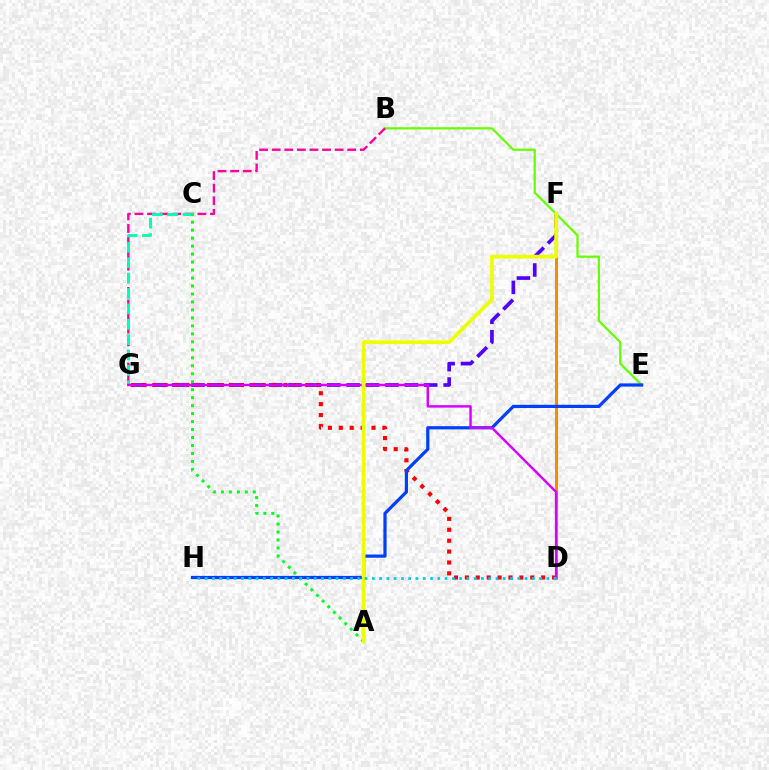{('F', 'G'): [{'color': '#4f00ff', 'line_style': 'dashed', 'thickness': 2.63}], ('D', 'F'): [{'color': '#ff8800', 'line_style': 'solid', 'thickness': 2.17}], ('B', 'E'): [{'color': '#66ff00', 'line_style': 'solid', 'thickness': 1.6}], ('B', 'G'): [{'color': '#ff00a0', 'line_style': 'dashed', 'thickness': 1.71}], ('C', 'G'): [{'color': '#00ffaf', 'line_style': 'dashed', 'thickness': 2.09}], ('A', 'C'): [{'color': '#00ff27', 'line_style': 'dotted', 'thickness': 2.17}], ('D', 'G'): [{'color': '#ff0000', 'line_style': 'dotted', 'thickness': 2.96}, {'color': '#d600ff', 'line_style': 'solid', 'thickness': 1.76}], ('E', 'H'): [{'color': '#003fff', 'line_style': 'solid', 'thickness': 2.31}], ('A', 'F'): [{'color': '#eeff00', 'line_style': 'solid', 'thickness': 2.68}], ('D', 'H'): [{'color': '#00c7ff', 'line_style': 'dotted', 'thickness': 1.98}]}